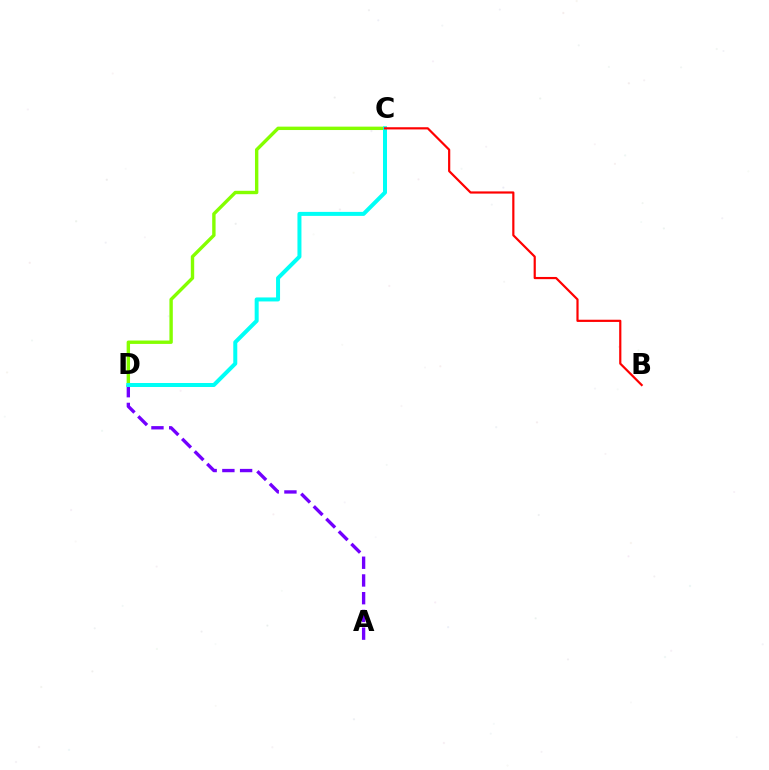{('C', 'D'): [{'color': '#84ff00', 'line_style': 'solid', 'thickness': 2.44}, {'color': '#00fff6', 'line_style': 'solid', 'thickness': 2.88}], ('A', 'D'): [{'color': '#7200ff', 'line_style': 'dashed', 'thickness': 2.41}], ('B', 'C'): [{'color': '#ff0000', 'line_style': 'solid', 'thickness': 1.58}]}